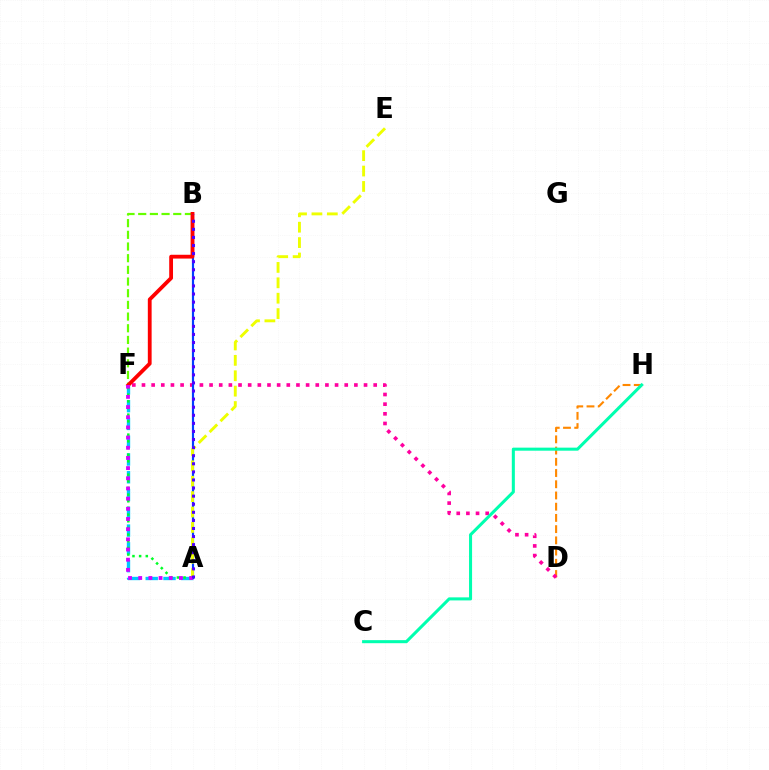{('D', 'H'): [{'color': '#ff8800', 'line_style': 'dashed', 'thickness': 1.52}], ('B', 'F'): [{'color': '#66ff00', 'line_style': 'dashed', 'thickness': 1.59}, {'color': '#ff0000', 'line_style': 'solid', 'thickness': 2.74}], ('A', 'F'): [{'color': '#00c7ff', 'line_style': 'dashed', 'thickness': 2.42}, {'color': '#00ff27', 'line_style': 'dotted', 'thickness': 1.81}, {'color': '#d600ff', 'line_style': 'dotted', 'thickness': 2.76}], ('D', 'F'): [{'color': '#ff00a0', 'line_style': 'dotted', 'thickness': 2.62}], ('A', 'B'): [{'color': '#003fff', 'line_style': 'solid', 'thickness': 1.57}, {'color': '#4f00ff', 'line_style': 'dotted', 'thickness': 2.2}], ('A', 'E'): [{'color': '#eeff00', 'line_style': 'dashed', 'thickness': 2.09}], ('C', 'H'): [{'color': '#00ffaf', 'line_style': 'solid', 'thickness': 2.19}]}